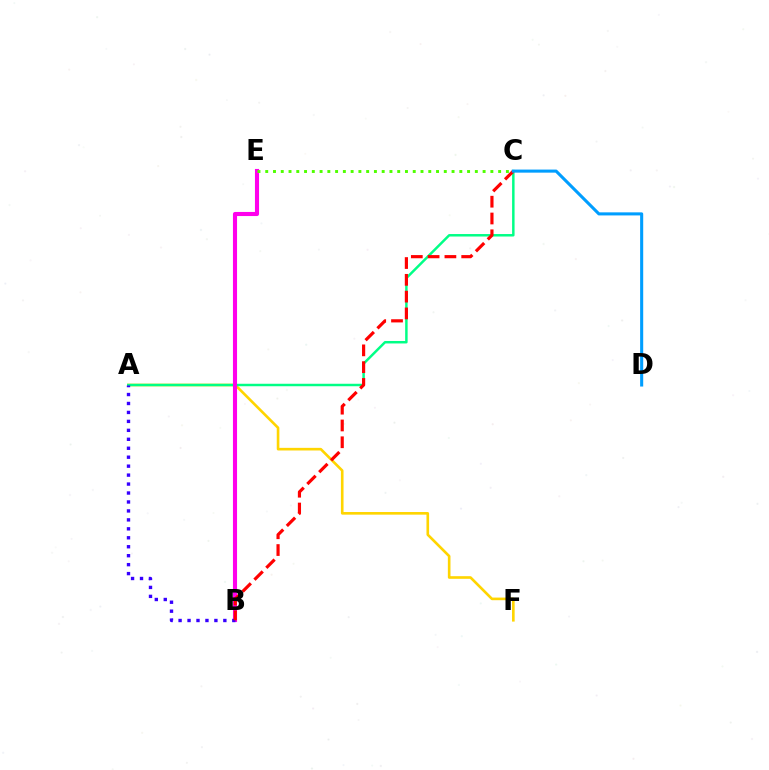{('A', 'F'): [{'color': '#ffd500', 'line_style': 'solid', 'thickness': 1.89}], ('A', 'C'): [{'color': '#00ff86', 'line_style': 'solid', 'thickness': 1.78}], ('B', 'E'): [{'color': '#ff00ed', 'line_style': 'solid', 'thickness': 2.96}], ('A', 'B'): [{'color': '#3700ff', 'line_style': 'dotted', 'thickness': 2.43}], ('C', 'E'): [{'color': '#4fff00', 'line_style': 'dotted', 'thickness': 2.11}], ('B', 'C'): [{'color': '#ff0000', 'line_style': 'dashed', 'thickness': 2.28}], ('C', 'D'): [{'color': '#009eff', 'line_style': 'solid', 'thickness': 2.21}]}